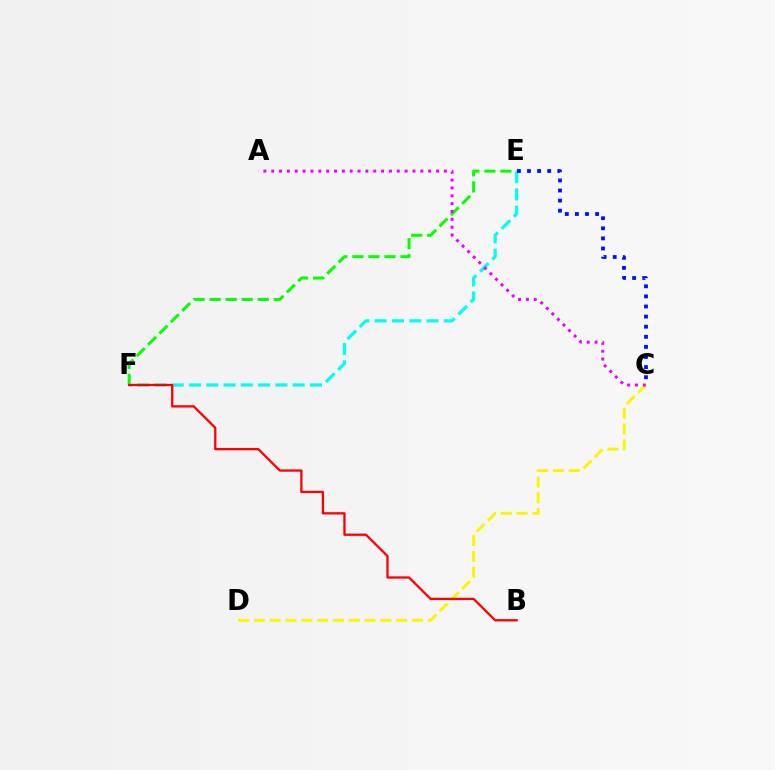{('E', 'F'): [{'color': '#08ff00', 'line_style': 'dashed', 'thickness': 2.18}, {'color': '#00fff6', 'line_style': 'dashed', 'thickness': 2.35}], ('C', 'D'): [{'color': '#fcf500', 'line_style': 'dashed', 'thickness': 2.15}], ('B', 'F'): [{'color': '#ff0000', 'line_style': 'solid', 'thickness': 1.65}], ('A', 'C'): [{'color': '#ee00ff', 'line_style': 'dotted', 'thickness': 2.13}], ('C', 'E'): [{'color': '#0010ff', 'line_style': 'dotted', 'thickness': 2.74}]}